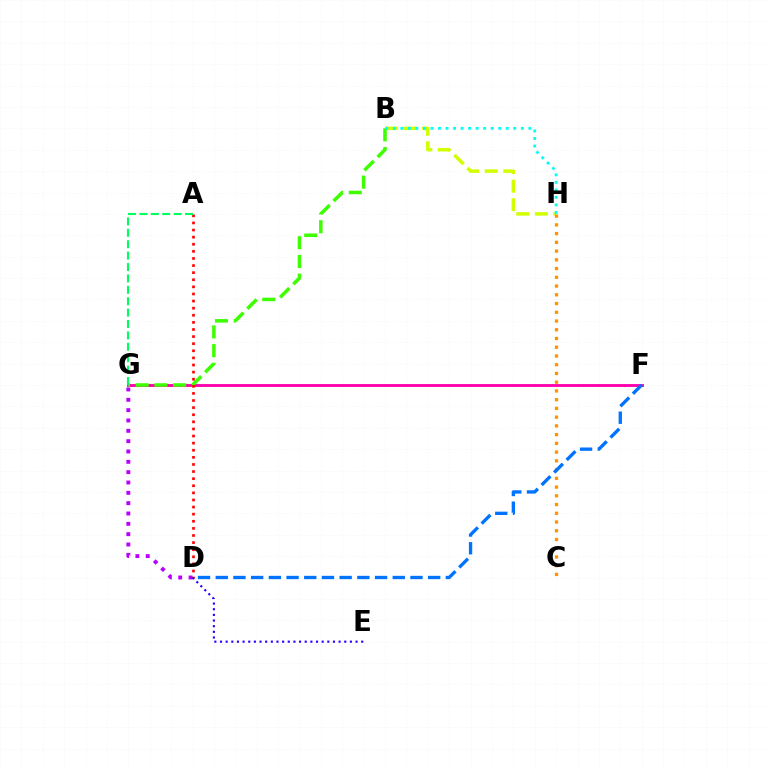{('B', 'H'): [{'color': '#d1ff00', 'line_style': 'dashed', 'thickness': 2.52}, {'color': '#00fff6', 'line_style': 'dotted', 'thickness': 2.05}], ('D', 'G'): [{'color': '#b900ff', 'line_style': 'dotted', 'thickness': 2.81}], ('F', 'G'): [{'color': '#ff00ac', 'line_style': 'solid', 'thickness': 2.06}], ('B', 'G'): [{'color': '#3dff00', 'line_style': 'dashed', 'thickness': 2.54}], ('A', 'D'): [{'color': '#ff0000', 'line_style': 'dotted', 'thickness': 1.93}], ('C', 'H'): [{'color': '#ff9400', 'line_style': 'dotted', 'thickness': 2.37}], ('A', 'G'): [{'color': '#00ff5c', 'line_style': 'dashed', 'thickness': 1.55}], ('D', 'E'): [{'color': '#2500ff', 'line_style': 'dotted', 'thickness': 1.53}], ('D', 'F'): [{'color': '#0074ff', 'line_style': 'dashed', 'thickness': 2.4}]}